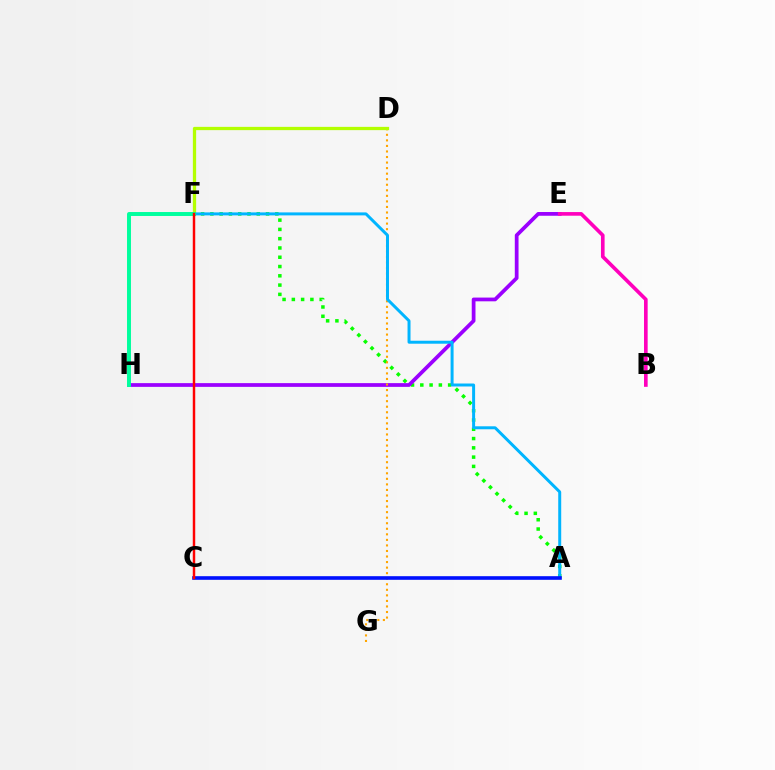{('A', 'F'): [{'color': '#08ff00', 'line_style': 'dotted', 'thickness': 2.52}, {'color': '#00b5ff', 'line_style': 'solid', 'thickness': 2.14}], ('E', 'H'): [{'color': '#9b00ff', 'line_style': 'solid', 'thickness': 2.7}], ('D', 'G'): [{'color': '#ffa500', 'line_style': 'dotted', 'thickness': 1.51}], ('D', 'F'): [{'color': '#b3ff00', 'line_style': 'solid', 'thickness': 2.36}], ('F', 'H'): [{'color': '#00ff9d', 'line_style': 'solid', 'thickness': 2.84}], ('B', 'E'): [{'color': '#ff00bd', 'line_style': 'solid', 'thickness': 2.63}], ('A', 'C'): [{'color': '#0010ff', 'line_style': 'solid', 'thickness': 2.61}], ('C', 'F'): [{'color': '#ff0000', 'line_style': 'solid', 'thickness': 1.77}]}